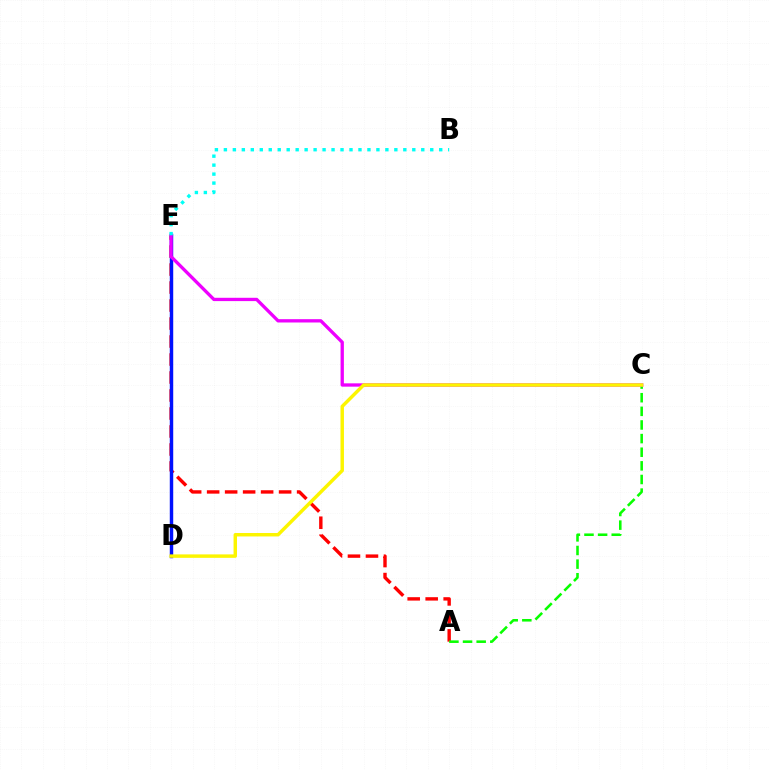{('A', 'E'): [{'color': '#ff0000', 'line_style': 'dashed', 'thickness': 2.44}], ('A', 'C'): [{'color': '#08ff00', 'line_style': 'dashed', 'thickness': 1.85}], ('D', 'E'): [{'color': '#0010ff', 'line_style': 'solid', 'thickness': 2.48}], ('C', 'E'): [{'color': '#ee00ff', 'line_style': 'solid', 'thickness': 2.39}], ('C', 'D'): [{'color': '#fcf500', 'line_style': 'solid', 'thickness': 2.48}], ('B', 'E'): [{'color': '#00fff6', 'line_style': 'dotted', 'thickness': 2.44}]}